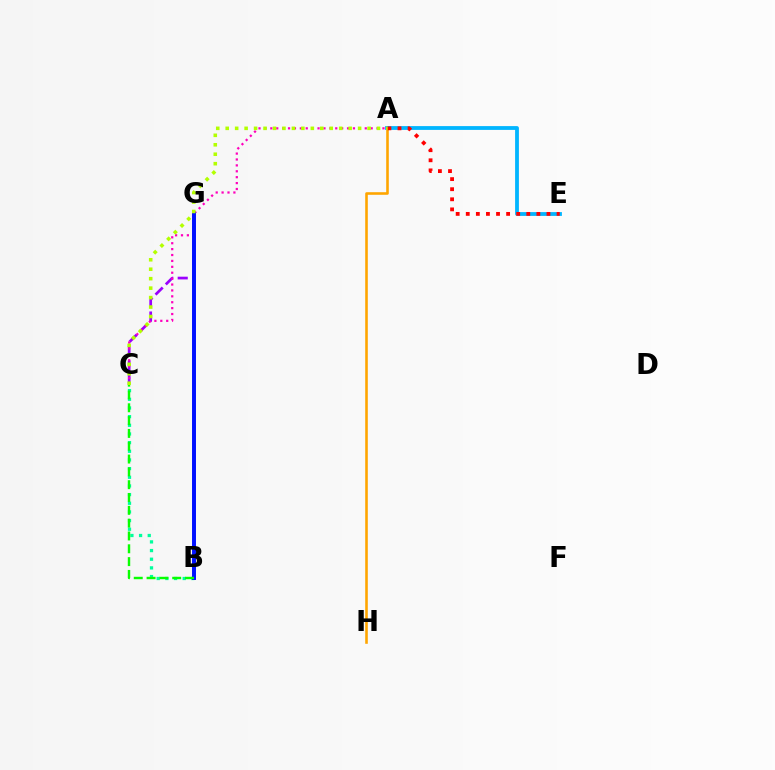{('A', 'E'): [{'color': '#00b5ff', 'line_style': 'solid', 'thickness': 2.74}, {'color': '#ff0000', 'line_style': 'dotted', 'thickness': 2.74}], ('C', 'G'): [{'color': '#9b00ff', 'line_style': 'dashed', 'thickness': 1.97}], ('A', 'C'): [{'color': '#ff00bd', 'line_style': 'dotted', 'thickness': 1.6}, {'color': '#b3ff00', 'line_style': 'dotted', 'thickness': 2.57}], ('B', 'C'): [{'color': '#00ff9d', 'line_style': 'dotted', 'thickness': 2.35}, {'color': '#08ff00', 'line_style': 'dashed', 'thickness': 1.74}], ('B', 'G'): [{'color': '#0010ff', 'line_style': 'solid', 'thickness': 2.84}], ('A', 'H'): [{'color': '#ffa500', 'line_style': 'solid', 'thickness': 1.87}]}